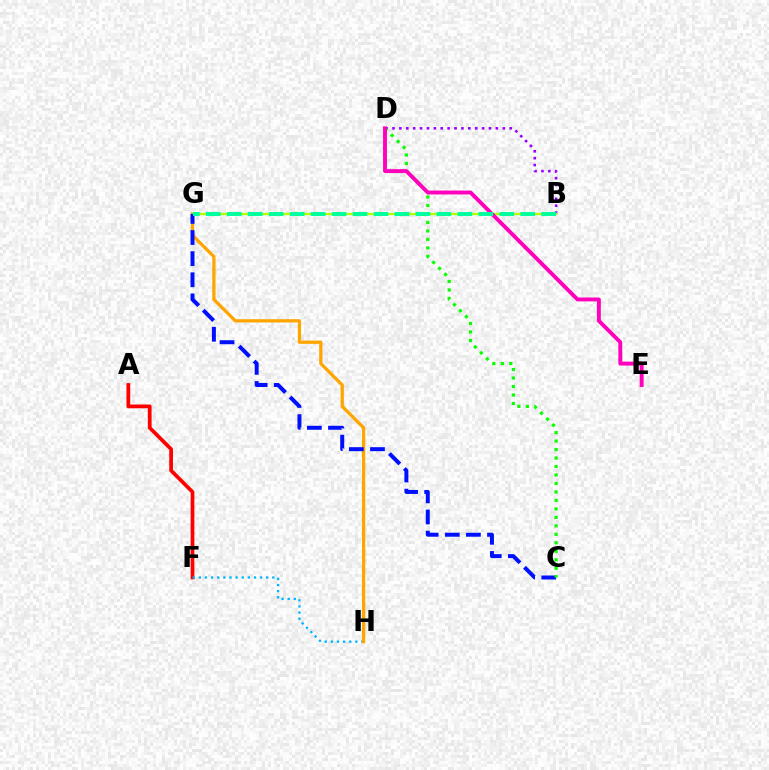{('A', 'F'): [{'color': '#ff0000', 'line_style': 'solid', 'thickness': 2.69}], ('F', 'H'): [{'color': '#00b5ff', 'line_style': 'dotted', 'thickness': 1.66}], ('B', 'D'): [{'color': '#9b00ff', 'line_style': 'dotted', 'thickness': 1.87}], ('G', 'H'): [{'color': '#ffa500', 'line_style': 'solid', 'thickness': 2.34}], ('B', 'G'): [{'color': '#b3ff00', 'line_style': 'solid', 'thickness': 1.67}, {'color': '#00ff9d', 'line_style': 'dashed', 'thickness': 2.85}], ('C', 'G'): [{'color': '#0010ff', 'line_style': 'dashed', 'thickness': 2.87}], ('C', 'D'): [{'color': '#08ff00', 'line_style': 'dotted', 'thickness': 2.3}], ('D', 'E'): [{'color': '#ff00bd', 'line_style': 'solid', 'thickness': 2.81}]}